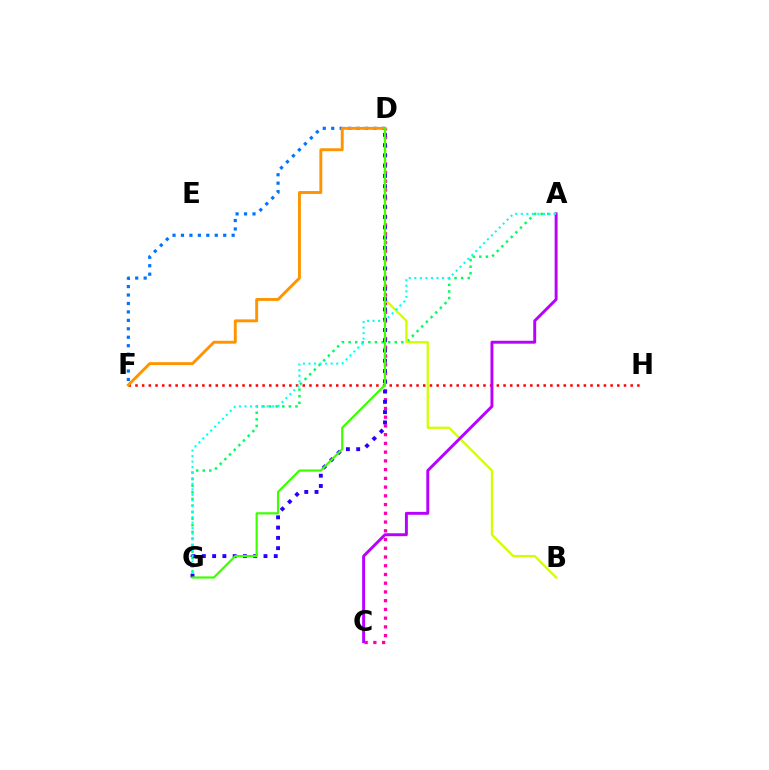{('F', 'H'): [{'color': '#ff0000', 'line_style': 'dotted', 'thickness': 1.82}], ('D', 'F'): [{'color': '#0074ff', 'line_style': 'dotted', 'thickness': 2.29}, {'color': '#ff9400', 'line_style': 'solid', 'thickness': 2.09}], ('C', 'D'): [{'color': '#ff00ac', 'line_style': 'dotted', 'thickness': 2.37}], ('A', 'G'): [{'color': '#00ff5c', 'line_style': 'dotted', 'thickness': 1.79}, {'color': '#00fff6', 'line_style': 'dotted', 'thickness': 1.51}], ('B', 'D'): [{'color': '#d1ff00', 'line_style': 'solid', 'thickness': 1.64}], ('A', 'C'): [{'color': '#b900ff', 'line_style': 'solid', 'thickness': 2.11}], ('D', 'G'): [{'color': '#2500ff', 'line_style': 'dotted', 'thickness': 2.79}, {'color': '#3dff00', 'line_style': 'solid', 'thickness': 1.58}]}